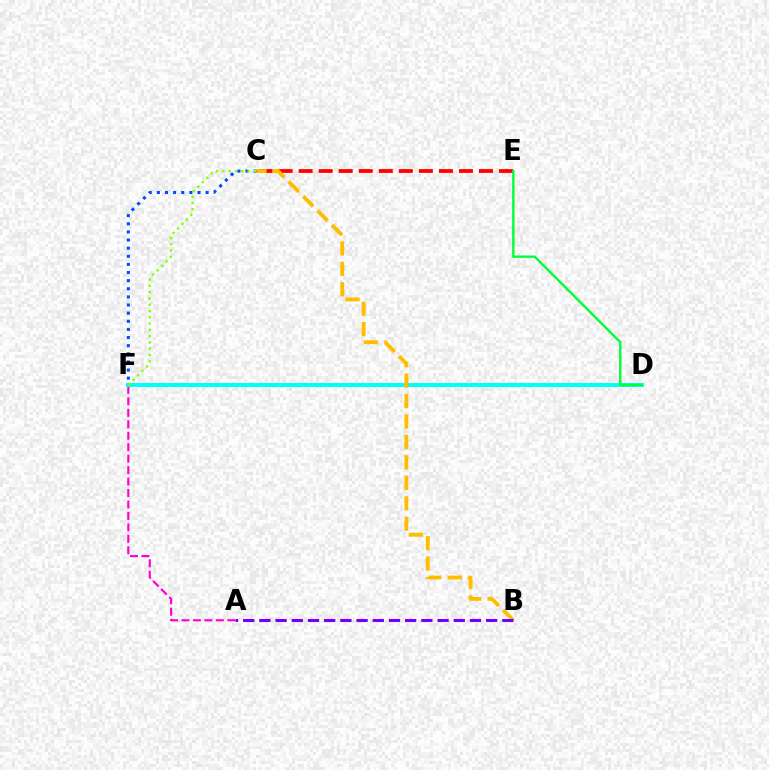{('A', 'F'): [{'color': '#ff00cf', 'line_style': 'dashed', 'thickness': 1.56}], ('D', 'F'): [{'color': '#00fff6', 'line_style': 'solid', 'thickness': 2.85}], ('C', 'E'): [{'color': '#ff0000', 'line_style': 'dashed', 'thickness': 2.72}], ('C', 'F'): [{'color': '#004bff', 'line_style': 'dotted', 'thickness': 2.21}, {'color': '#84ff00', 'line_style': 'dotted', 'thickness': 1.71}], ('B', 'C'): [{'color': '#ffbd00', 'line_style': 'dashed', 'thickness': 2.78}], ('A', 'B'): [{'color': '#7200ff', 'line_style': 'dashed', 'thickness': 2.2}], ('D', 'E'): [{'color': '#00ff39', 'line_style': 'solid', 'thickness': 1.71}]}